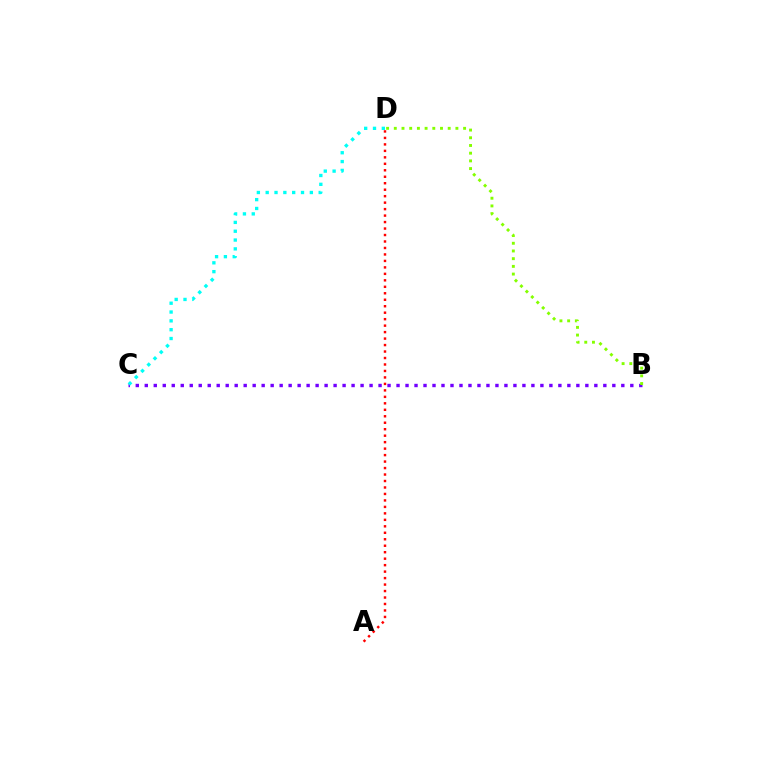{('A', 'D'): [{'color': '#ff0000', 'line_style': 'dotted', 'thickness': 1.76}], ('B', 'C'): [{'color': '#7200ff', 'line_style': 'dotted', 'thickness': 2.44}], ('B', 'D'): [{'color': '#84ff00', 'line_style': 'dotted', 'thickness': 2.09}], ('C', 'D'): [{'color': '#00fff6', 'line_style': 'dotted', 'thickness': 2.4}]}